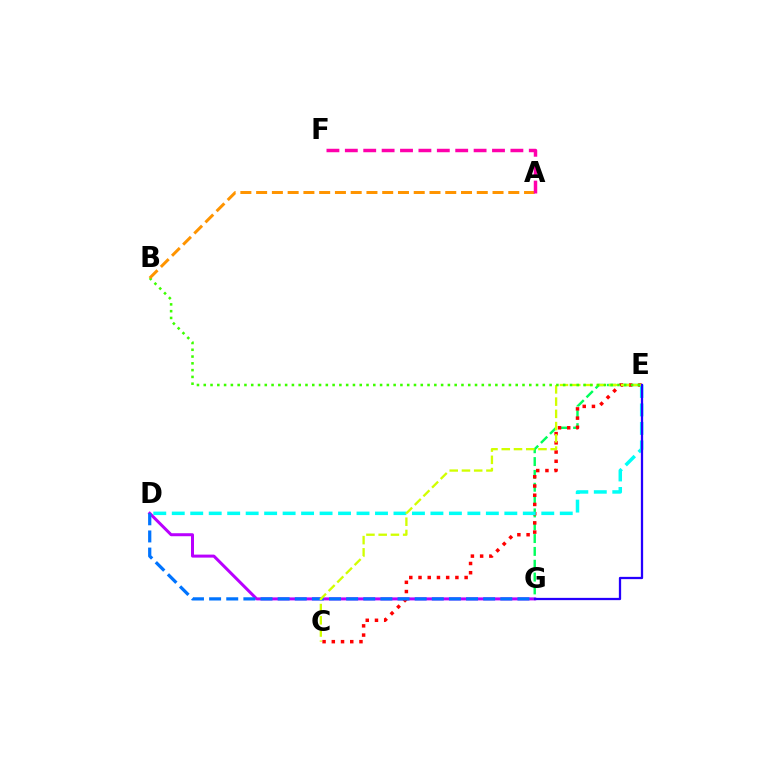{('D', 'G'): [{'color': '#b900ff', 'line_style': 'solid', 'thickness': 2.16}, {'color': '#0074ff', 'line_style': 'dashed', 'thickness': 2.33}], ('E', 'G'): [{'color': '#00ff5c', 'line_style': 'dashed', 'thickness': 1.74}, {'color': '#2500ff', 'line_style': 'solid', 'thickness': 1.64}], ('C', 'E'): [{'color': '#ff0000', 'line_style': 'dotted', 'thickness': 2.51}, {'color': '#d1ff00', 'line_style': 'dashed', 'thickness': 1.66}], ('D', 'E'): [{'color': '#00fff6', 'line_style': 'dashed', 'thickness': 2.51}], ('B', 'E'): [{'color': '#3dff00', 'line_style': 'dotted', 'thickness': 1.84}], ('A', 'B'): [{'color': '#ff9400', 'line_style': 'dashed', 'thickness': 2.14}], ('A', 'F'): [{'color': '#ff00ac', 'line_style': 'dashed', 'thickness': 2.5}]}